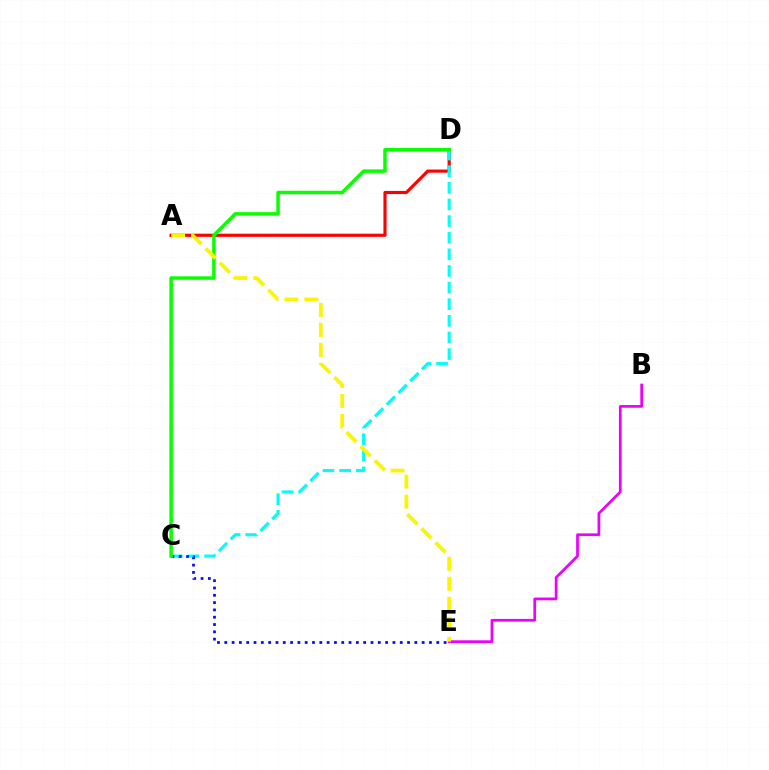{('A', 'D'): [{'color': '#ff0000', 'line_style': 'solid', 'thickness': 2.27}], ('C', 'D'): [{'color': '#00fff6', 'line_style': 'dashed', 'thickness': 2.26}, {'color': '#08ff00', 'line_style': 'solid', 'thickness': 2.51}], ('C', 'E'): [{'color': '#0010ff', 'line_style': 'dotted', 'thickness': 1.99}], ('B', 'E'): [{'color': '#ee00ff', 'line_style': 'solid', 'thickness': 1.97}], ('A', 'E'): [{'color': '#fcf500', 'line_style': 'dashed', 'thickness': 2.71}]}